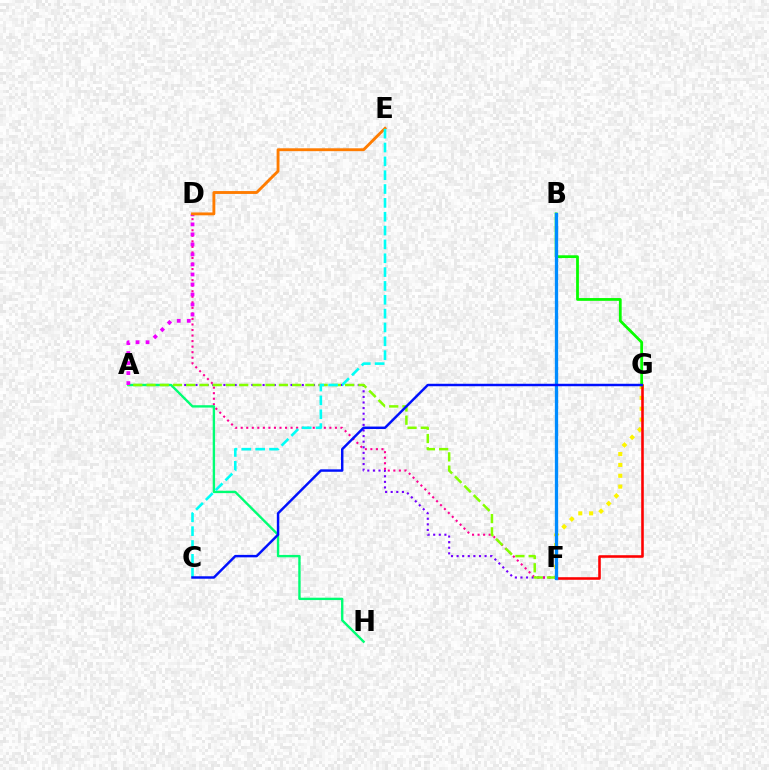{('A', 'F'): [{'color': '#7200ff', 'line_style': 'dotted', 'thickness': 1.52}, {'color': '#84ff00', 'line_style': 'dashed', 'thickness': 1.8}], ('F', 'G'): [{'color': '#fcf500', 'line_style': 'dotted', 'thickness': 2.95}, {'color': '#ff0000', 'line_style': 'solid', 'thickness': 1.86}], ('D', 'F'): [{'color': '#ff0094', 'line_style': 'dotted', 'thickness': 1.51}], ('B', 'G'): [{'color': '#08ff00', 'line_style': 'solid', 'thickness': 2.0}], ('A', 'H'): [{'color': '#00ff74', 'line_style': 'solid', 'thickness': 1.71}], ('A', 'D'): [{'color': '#ee00ff', 'line_style': 'dotted', 'thickness': 2.72}], ('D', 'E'): [{'color': '#ff7c00', 'line_style': 'solid', 'thickness': 2.07}], ('C', 'E'): [{'color': '#00fff6', 'line_style': 'dashed', 'thickness': 1.88}], ('B', 'F'): [{'color': '#008cff', 'line_style': 'solid', 'thickness': 2.37}], ('C', 'G'): [{'color': '#0010ff', 'line_style': 'solid', 'thickness': 1.77}]}